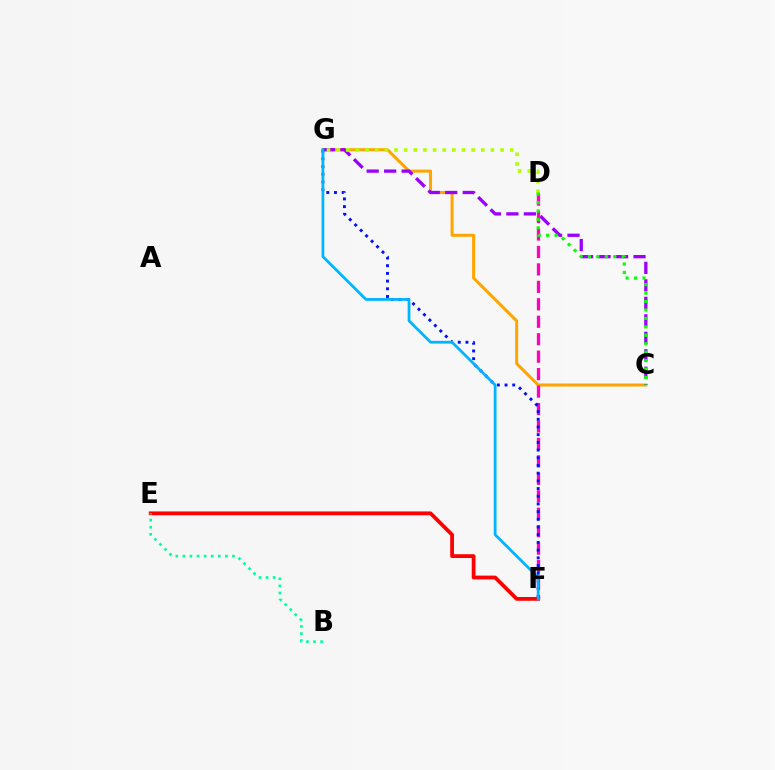{('C', 'G'): [{'color': '#ffa500', 'line_style': 'solid', 'thickness': 2.18}, {'color': '#9b00ff', 'line_style': 'dashed', 'thickness': 2.38}], ('D', 'F'): [{'color': '#ff00bd', 'line_style': 'dashed', 'thickness': 2.37}], ('D', 'G'): [{'color': '#b3ff00', 'line_style': 'dotted', 'thickness': 2.62}], ('F', 'G'): [{'color': '#0010ff', 'line_style': 'dotted', 'thickness': 2.09}, {'color': '#00b5ff', 'line_style': 'solid', 'thickness': 1.99}], ('E', 'F'): [{'color': '#ff0000', 'line_style': 'solid', 'thickness': 2.73}], ('C', 'D'): [{'color': '#08ff00', 'line_style': 'dotted', 'thickness': 2.29}], ('B', 'E'): [{'color': '#00ff9d', 'line_style': 'dotted', 'thickness': 1.92}]}